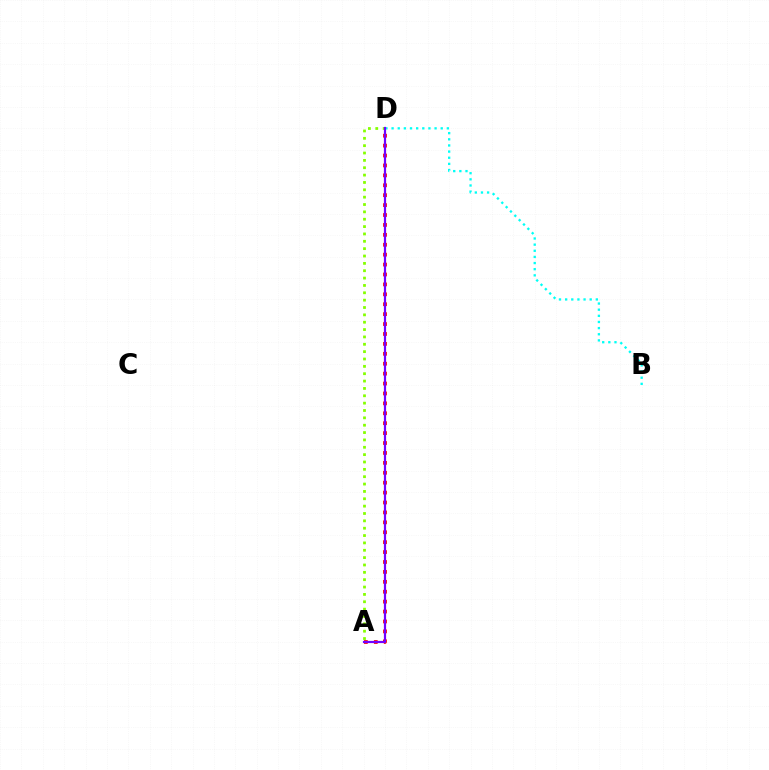{('A', 'D'): [{'color': '#ff0000', 'line_style': 'dotted', 'thickness': 2.69}, {'color': '#84ff00', 'line_style': 'dotted', 'thickness': 2.0}, {'color': '#7200ff', 'line_style': 'solid', 'thickness': 1.58}], ('B', 'D'): [{'color': '#00fff6', 'line_style': 'dotted', 'thickness': 1.67}]}